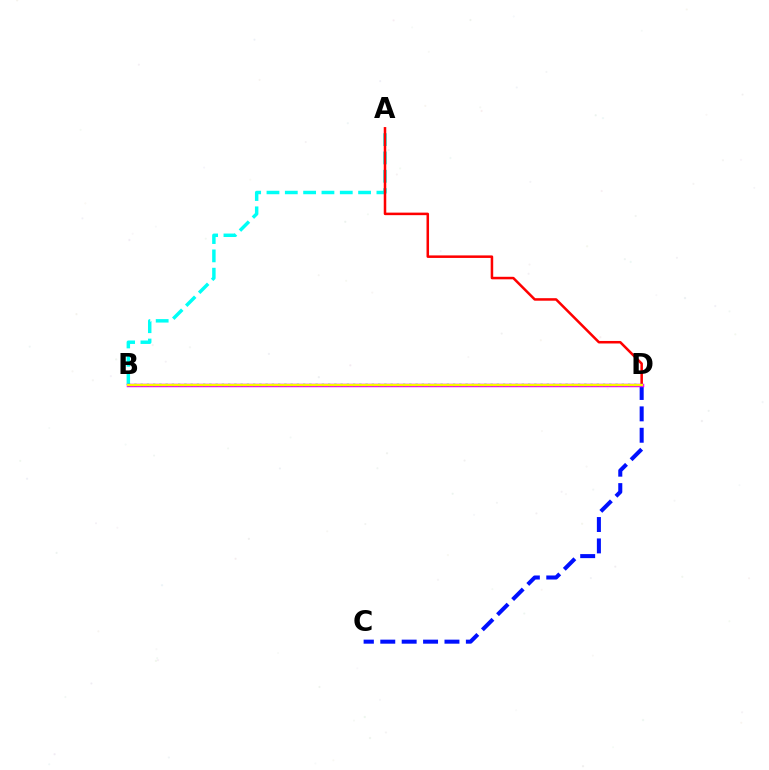{('A', 'B'): [{'color': '#00fff6', 'line_style': 'dashed', 'thickness': 2.49}], ('C', 'D'): [{'color': '#0010ff', 'line_style': 'dashed', 'thickness': 2.91}], ('A', 'D'): [{'color': '#ff0000', 'line_style': 'solid', 'thickness': 1.82}], ('B', 'D'): [{'color': '#ee00ff', 'line_style': 'solid', 'thickness': 2.5}, {'color': '#08ff00', 'line_style': 'dotted', 'thickness': 1.7}, {'color': '#fcf500', 'line_style': 'solid', 'thickness': 1.59}]}